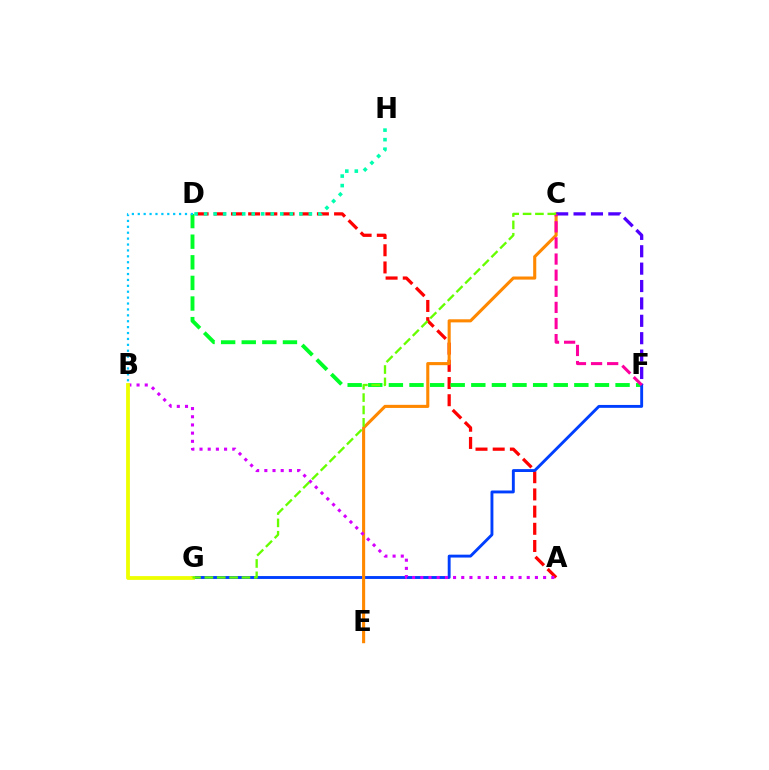{('A', 'D'): [{'color': '#ff0000', 'line_style': 'dashed', 'thickness': 2.33}], ('D', 'F'): [{'color': '#00ff27', 'line_style': 'dashed', 'thickness': 2.8}], ('F', 'G'): [{'color': '#003fff', 'line_style': 'solid', 'thickness': 2.08}], ('B', 'D'): [{'color': '#00c7ff', 'line_style': 'dotted', 'thickness': 1.6}], ('C', 'E'): [{'color': '#ff8800', 'line_style': 'solid', 'thickness': 2.23}], ('C', 'F'): [{'color': '#4f00ff', 'line_style': 'dashed', 'thickness': 2.36}, {'color': '#ff00a0', 'line_style': 'dashed', 'thickness': 2.19}], ('A', 'B'): [{'color': '#d600ff', 'line_style': 'dotted', 'thickness': 2.22}], ('B', 'G'): [{'color': '#eeff00', 'line_style': 'solid', 'thickness': 2.74}], ('C', 'G'): [{'color': '#66ff00', 'line_style': 'dashed', 'thickness': 1.68}], ('D', 'H'): [{'color': '#00ffaf', 'line_style': 'dotted', 'thickness': 2.59}]}